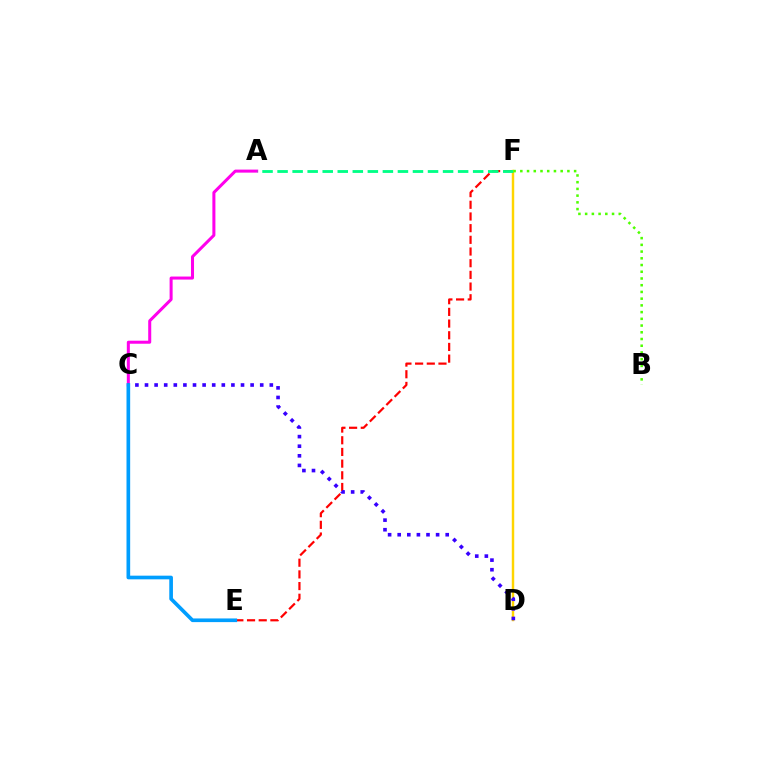{('A', 'C'): [{'color': '#ff00ed', 'line_style': 'solid', 'thickness': 2.18}], ('D', 'F'): [{'color': '#ffd500', 'line_style': 'solid', 'thickness': 1.76}], ('E', 'F'): [{'color': '#ff0000', 'line_style': 'dashed', 'thickness': 1.59}], ('A', 'F'): [{'color': '#00ff86', 'line_style': 'dashed', 'thickness': 2.04}], ('C', 'D'): [{'color': '#3700ff', 'line_style': 'dotted', 'thickness': 2.61}], ('C', 'E'): [{'color': '#009eff', 'line_style': 'solid', 'thickness': 2.64}], ('B', 'F'): [{'color': '#4fff00', 'line_style': 'dotted', 'thickness': 1.83}]}